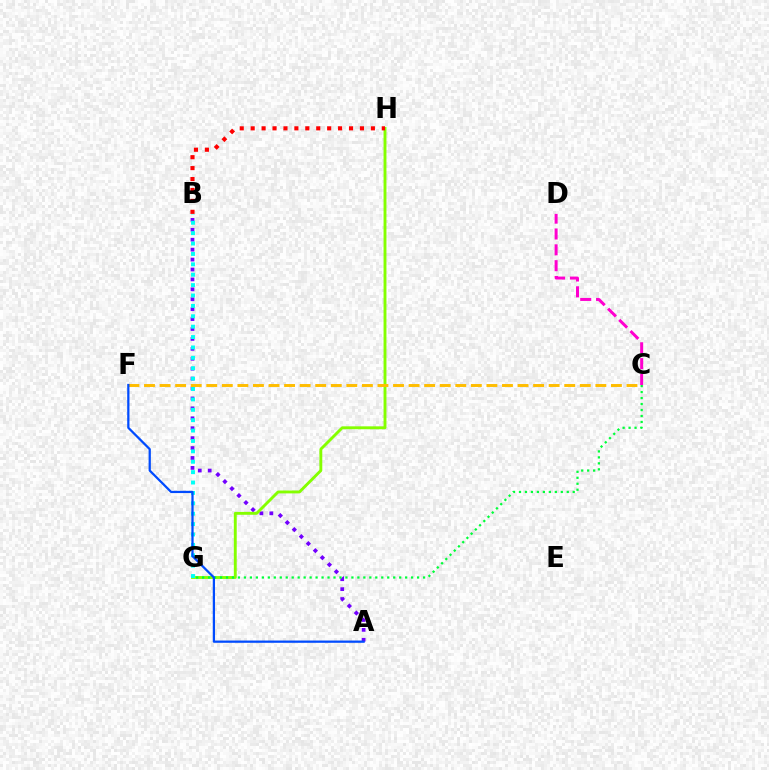{('A', 'B'): [{'color': '#7200ff', 'line_style': 'dotted', 'thickness': 2.7}], ('G', 'H'): [{'color': '#84ff00', 'line_style': 'solid', 'thickness': 2.08}], ('C', 'F'): [{'color': '#ffbd00', 'line_style': 'dashed', 'thickness': 2.11}], ('B', 'G'): [{'color': '#00fff6', 'line_style': 'dotted', 'thickness': 2.82}], ('C', 'G'): [{'color': '#00ff39', 'line_style': 'dotted', 'thickness': 1.62}], ('C', 'D'): [{'color': '#ff00cf', 'line_style': 'dashed', 'thickness': 2.15}], ('B', 'H'): [{'color': '#ff0000', 'line_style': 'dotted', 'thickness': 2.97}], ('A', 'F'): [{'color': '#004bff', 'line_style': 'solid', 'thickness': 1.62}]}